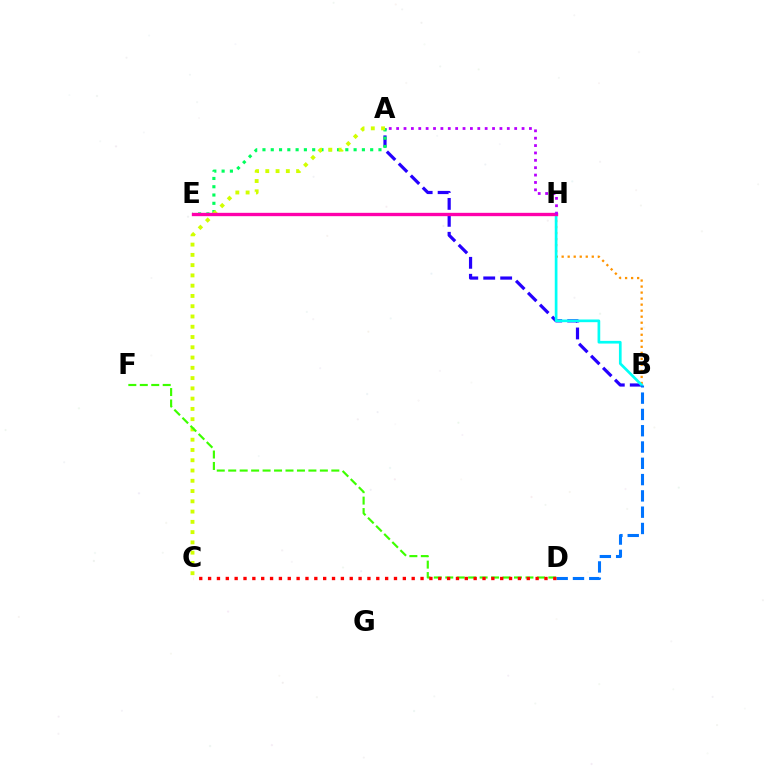{('A', 'B'): [{'color': '#2500ff', 'line_style': 'dashed', 'thickness': 2.3}], ('B', 'H'): [{'color': '#ff9400', 'line_style': 'dotted', 'thickness': 1.64}, {'color': '#00fff6', 'line_style': 'solid', 'thickness': 1.94}], ('A', 'E'): [{'color': '#00ff5c', 'line_style': 'dotted', 'thickness': 2.25}], ('A', 'C'): [{'color': '#d1ff00', 'line_style': 'dotted', 'thickness': 2.79}], ('E', 'H'): [{'color': '#ff00ac', 'line_style': 'solid', 'thickness': 2.41}], ('B', 'D'): [{'color': '#0074ff', 'line_style': 'dashed', 'thickness': 2.21}], ('D', 'F'): [{'color': '#3dff00', 'line_style': 'dashed', 'thickness': 1.56}], ('C', 'D'): [{'color': '#ff0000', 'line_style': 'dotted', 'thickness': 2.41}], ('A', 'H'): [{'color': '#b900ff', 'line_style': 'dotted', 'thickness': 2.0}]}